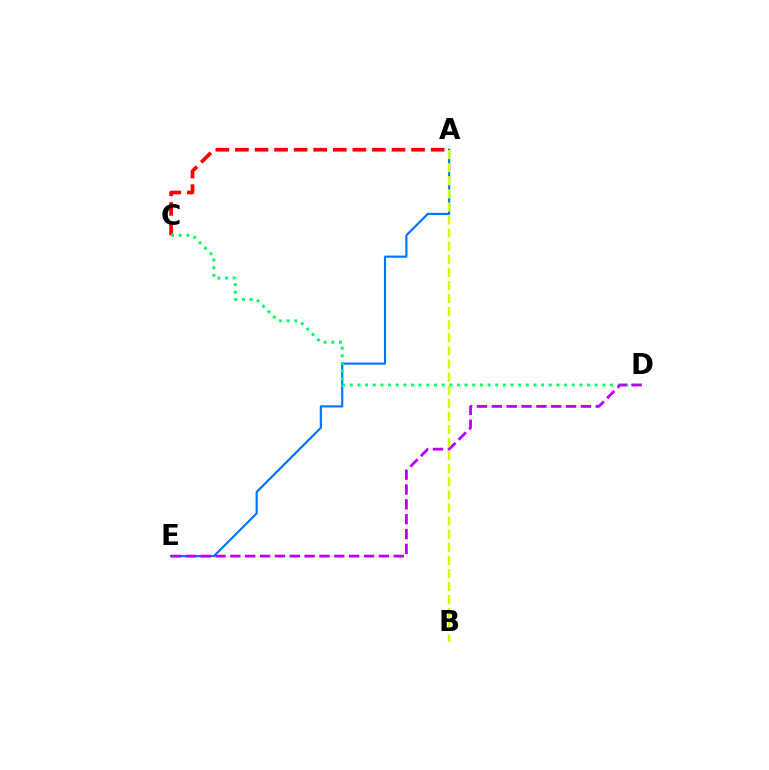{('A', 'E'): [{'color': '#0074ff', 'line_style': 'solid', 'thickness': 1.54}], ('A', 'C'): [{'color': '#ff0000', 'line_style': 'dashed', 'thickness': 2.66}], ('C', 'D'): [{'color': '#00ff5c', 'line_style': 'dotted', 'thickness': 2.08}], ('D', 'E'): [{'color': '#b900ff', 'line_style': 'dashed', 'thickness': 2.02}], ('A', 'B'): [{'color': '#d1ff00', 'line_style': 'dashed', 'thickness': 1.78}]}